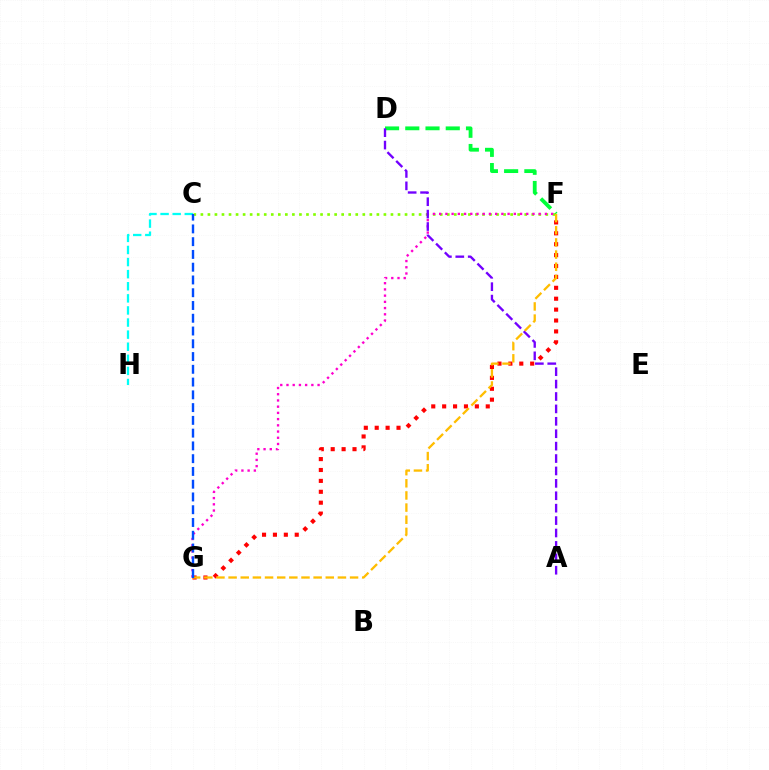{('D', 'F'): [{'color': '#00ff39', 'line_style': 'dashed', 'thickness': 2.75}], ('C', 'F'): [{'color': '#84ff00', 'line_style': 'dotted', 'thickness': 1.91}], ('C', 'H'): [{'color': '#00fff6', 'line_style': 'dashed', 'thickness': 1.64}], ('F', 'G'): [{'color': '#ff00cf', 'line_style': 'dotted', 'thickness': 1.69}, {'color': '#ff0000', 'line_style': 'dotted', 'thickness': 2.96}, {'color': '#ffbd00', 'line_style': 'dashed', 'thickness': 1.65}], ('A', 'D'): [{'color': '#7200ff', 'line_style': 'dashed', 'thickness': 1.69}], ('C', 'G'): [{'color': '#004bff', 'line_style': 'dashed', 'thickness': 1.73}]}